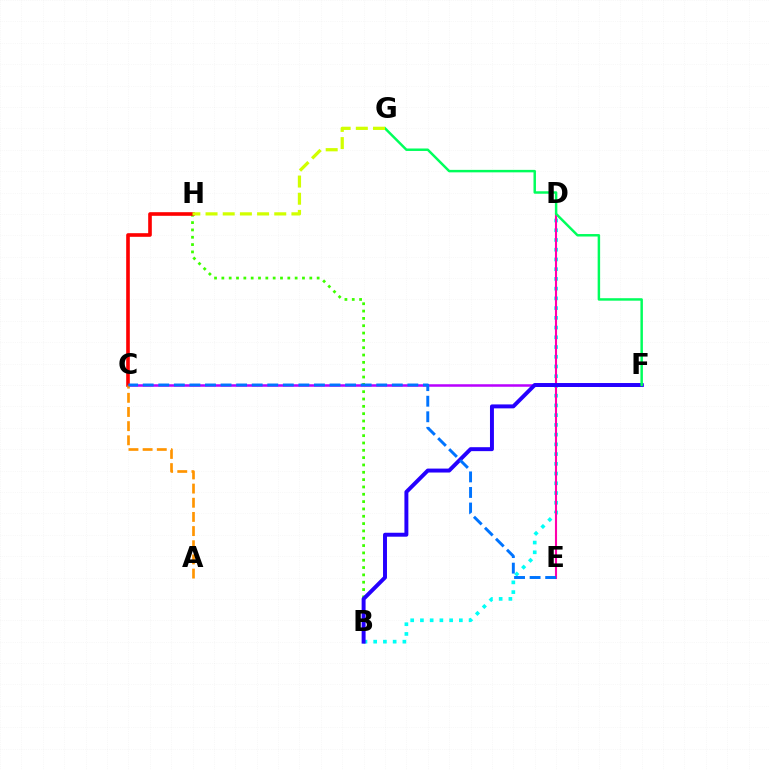{('B', 'H'): [{'color': '#3dff00', 'line_style': 'dotted', 'thickness': 1.99}], ('C', 'F'): [{'color': '#b900ff', 'line_style': 'solid', 'thickness': 1.81}], ('C', 'H'): [{'color': '#ff0000', 'line_style': 'solid', 'thickness': 2.61}], ('B', 'D'): [{'color': '#00fff6', 'line_style': 'dotted', 'thickness': 2.64}], ('D', 'E'): [{'color': '#ff00ac', 'line_style': 'solid', 'thickness': 1.51}], ('A', 'C'): [{'color': '#ff9400', 'line_style': 'dashed', 'thickness': 1.92}], ('B', 'F'): [{'color': '#2500ff', 'line_style': 'solid', 'thickness': 2.84}], ('F', 'G'): [{'color': '#00ff5c', 'line_style': 'solid', 'thickness': 1.78}], ('C', 'E'): [{'color': '#0074ff', 'line_style': 'dashed', 'thickness': 2.11}], ('G', 'H'): [{'color': '#d1ff00', 'line_style': 'dashed', 'thickness': 2.33}]}